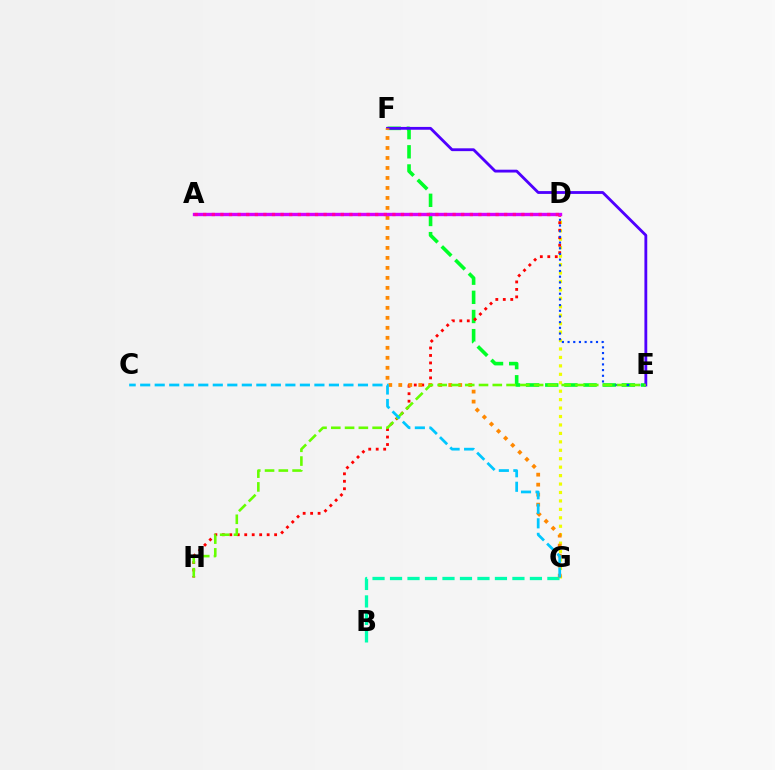{('E', 'F'): [{'color': '#00ff27', 'line_style': 'dashed', 'thickness': 2.6}, {'color': '#4f00ff', 'line_style': 'solid', 'thickness': 2.03}], ('D', 'G'): [{'color': '#eeff00', 'line_style': 'dotted', 'thickness': 2.29}], ('D', 'H'): [{'color': '#ff0000', 'line_style': 'dotted', 'thickness': 2.03}], ('B', 'G'): [{'color': '#00ffaf', 'line_style': 'dashed', 'thickness': 2.38}], ('F', 'G'): [{'color': '#ff8800', 'line_style': 'dotted', 'thickness': 2.71}], ('D', 'E'): [{'color': '#003fff', 'line_style': 'dotted', 'thickness': 1.54}], ('A', 'D'): [{'color': '#d600ff', 'line_style': 'solid', 'thickness': 2.41}, {'color': '#ff00a0', 'line_style': 'dotted', 'thickness': 2.34}], ('E', 'H'): [{'color': '#66ff00', 'line_style': 'dashed', 'thickness': 1.87}], ('C', 'G'): [{'color': '#00c7ff', 'line_style': 'dashed', 'thickness': 1.97}]}